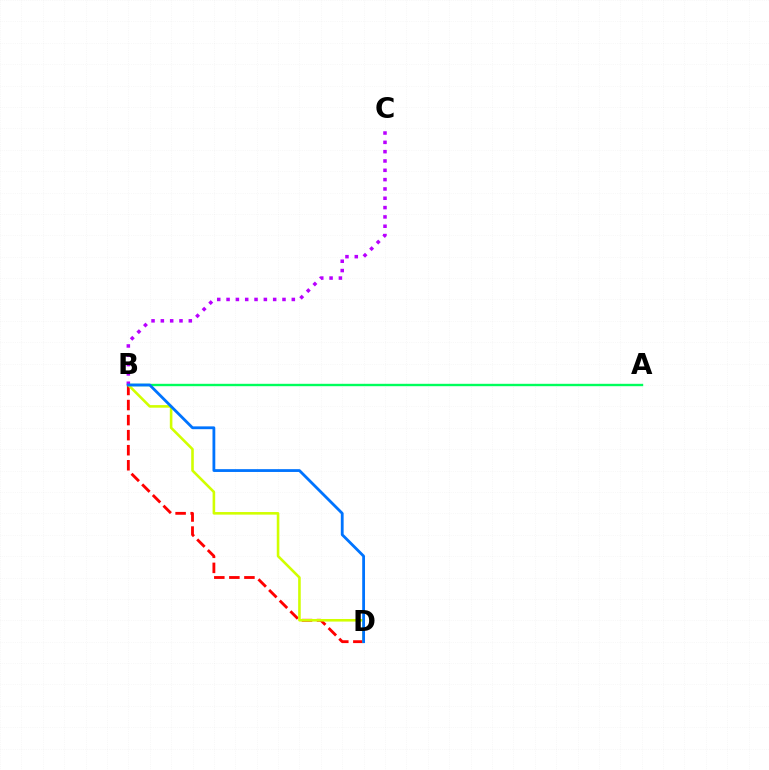{('A', 'B'): [{'color': '#00ff5c', 'line_style': 'solid', 'thickness': 1.72}], ('B', 'D'): [{'color': '#ff0000', 'line_style': 'dashed', 'thickness': 2.05}, {'color': '#d1ff00', 'line_style': 'solid', 'thickness': 1.87}, {'color': '#0074ff', 'line_style': 'solid', 'thickness': 2.02}], ('B', 'C'): [{'color': '#b900ff', 'line_style': 'dotted', 'thickness': 2.53}]}